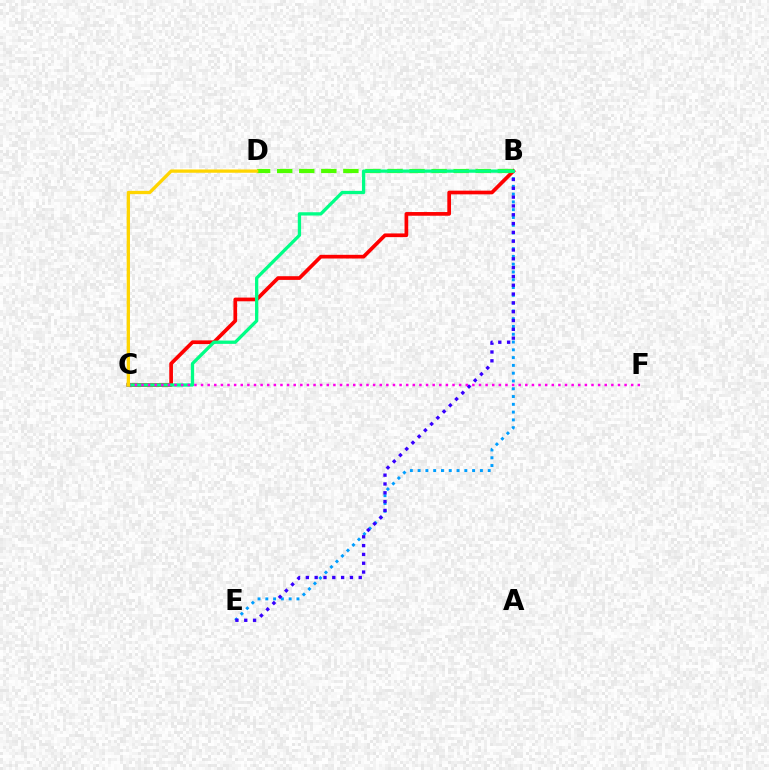{('B', 'E'): [{'color': '#009eff', 'line_style': 'dotted', 'thickness': 2.12}, {'color': '#3700ff', 'line_style': 'dotted', 'thickness': 2.39}], ('B', 'C'): [{'color': '#ff0000', 'line_style': 'solid', 'thickness': 2.66}, {'color': '#00ff86', 'line_style': 'solid', 'thickness': 2.37}], ('B', 'D'): [{'color': '#4fff00', 'line_style': 'dashed', 'thickness': 3.0}], ('C', 'F'): [{'color': '#ff00ed', 'line_style': 'dotted', 'thickness': 1.8}], ('C', 'D'): [{'color': '#ffd500', 'line_style': 'solid', 'thickness': 2.37}]}